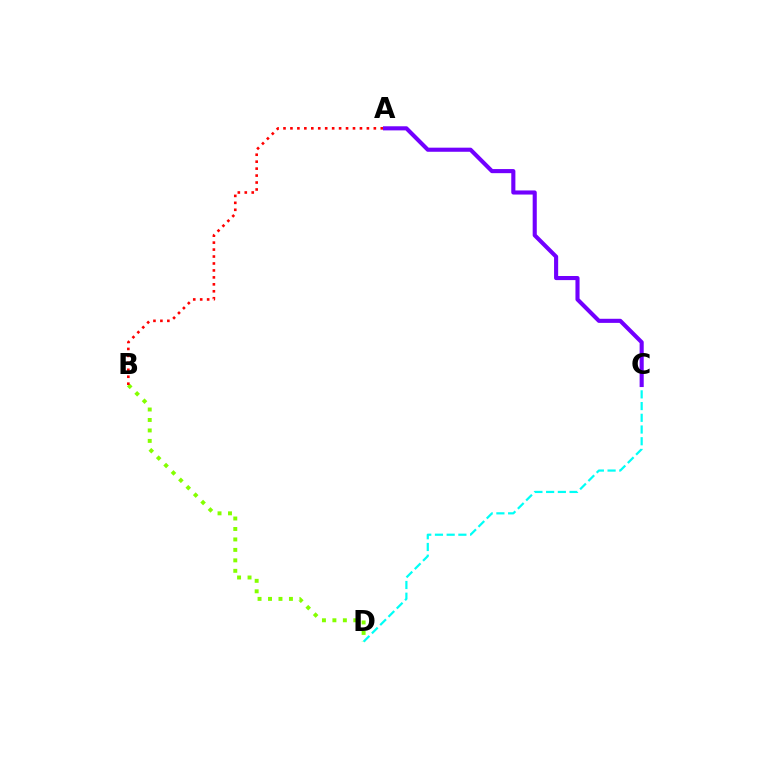{('B', 'D'): [{'color': '#84ff00', 'line_style': 'dotted', 'thickness': 2.84}], ('C', 'D'): [{'color': '#00fff6', 'line_style': 'dashed', 'thickness': 1.59}], ('A', 'B'): [{'color': '#ff0000', 'line_style': 'dotted', 'thickness': 1.89}], ('A', 'C'): [{'color': '#7200ff', 'line_style': 'solid', 'thickness': 2.95}]}